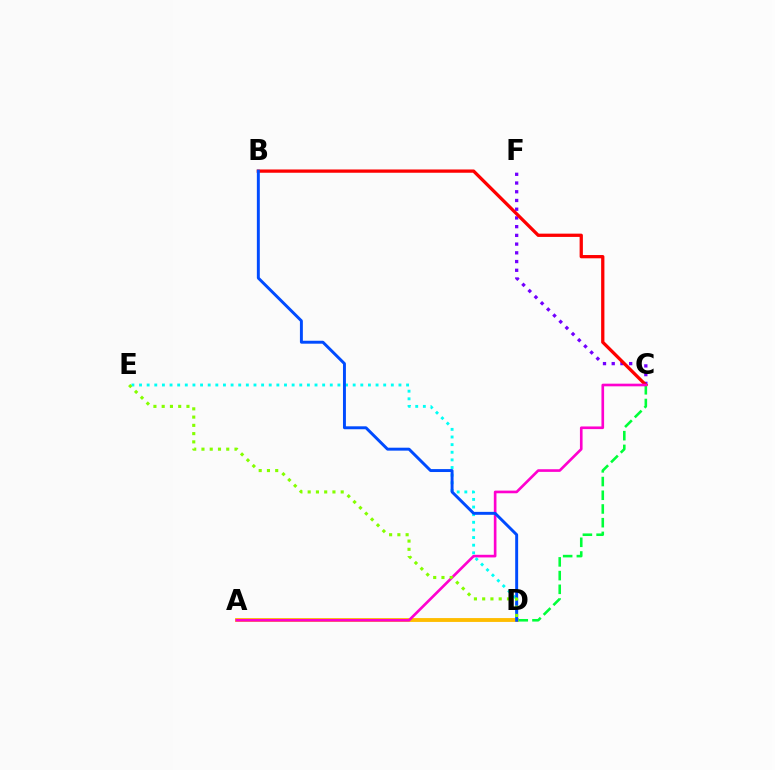{('A', 'D'): [{'color': '#ffbd00', 'line_style': 'solid', 'thickness': 2.77}], ('C', 'F'): [{'color': '#7200ff', 'line_style': 'dotted', 'thickness': 2.37}], ('B', 'C'): [{'color': '#ff0000', 'line_style': 'solid', 'thickness': 2.36}], ('C', 'D'): [{'color': '#00ff39', 'line_style': 'dashed', 'thickness': 1.86}], ('A', 'C'): [{'color': '#ff00cf', 'line_style': 'solid', 'thickness': 1.91}], ('D', 'E'): [{'color': '#00fff6', 'line_style': 'dotted', 'thickness': 2.07}, {'color': '#84ff00', 'line_style': 'dotted', 'thickness': 2.24}], ('B', 'D'): [{'color': '#004bff', 'line_style': 'solid', 'thickness': 2.11}]}